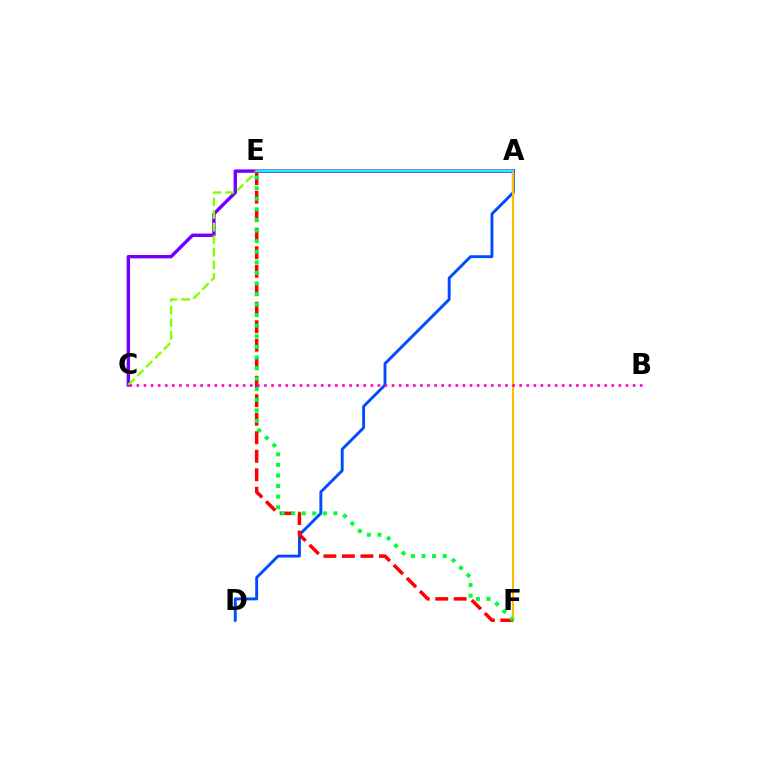{('A', 'D'): [{'color': '#004bff', 'line_style': 'solid', 'thickness': 2.08}], ('A', 'C'): [{'color': '#7200ff', 'line_style': 'solid', 'thickness': 2.45}], ('C', 'E'): [{'color': '#84ff00', 'line_style': 'dashed', 'thickness': 1.71}], ('A', 'F'): [{'color': '#ffbd00', 'line_style': 'solid', 'thickness': 1.52}], ('E', 'F'): [{'color': '#ff0000', 'line_style': 'dashed', 'thickness': 2.51}, {'color': '#00ff39', 'line_style': 'dotted', 'thickness': 2.87}], ('A', 'E'): [{'color': '#00fff6', 'line_style': 'solid', 'thickness': 1.63}], ('B', 'C'): [{'color': '#ff00cf', 'line_style': 'dotted', 'thickness': 1.93}]}